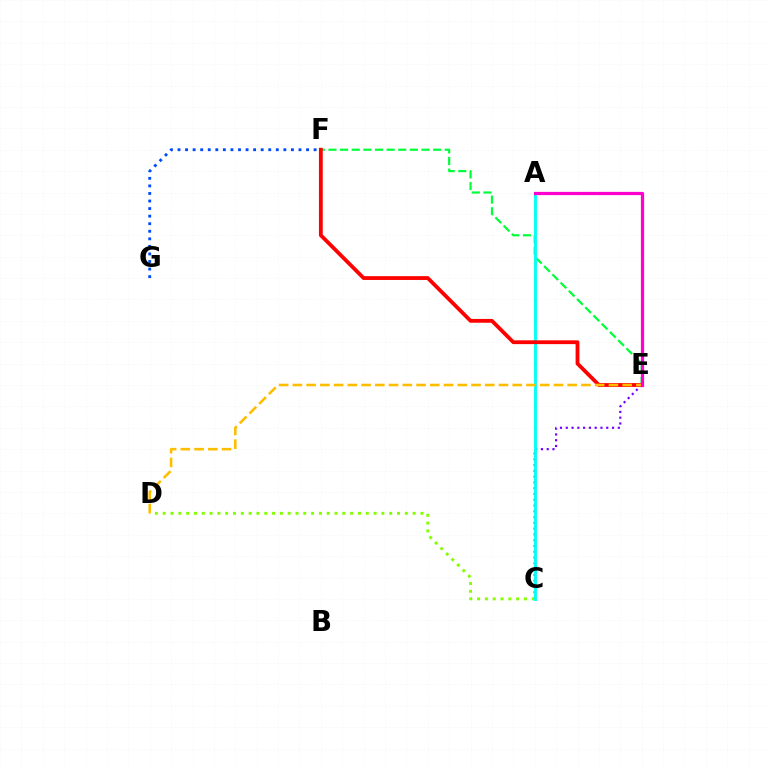{('C', 'E'): [{'color': '#7200ff', 'line_style': 'dotted', 'thickness': 1.57}], ('C', 'D'): [{'color': '#84ff00', 'line_style': 'dotted', 'thickness': 2.12}], ('E', 'F'): [{'color': '#00ff39', 'line_style': 'dashed', 'thickness': 1.58}, {'color': '#ff0000', 'line_style': 'solid', 'thickness': 2.74}], ('A', 'C'): [{'color': '#00fff6', 'line_style': 'solid', 'thickness': 2.06}], ('F', 'G'): [{'color': '#004bff', 'line_style': 'dotted', 'thickness': 2.05}], ('D', 'E'): [{'color': '#ffbd00', 'line_style': 'dashed', 'thickness': 1.87}], ('A', 'E'): [{'color': '#ff00cf', 'line_style': 'solid', 'thickness': 2.33}]}